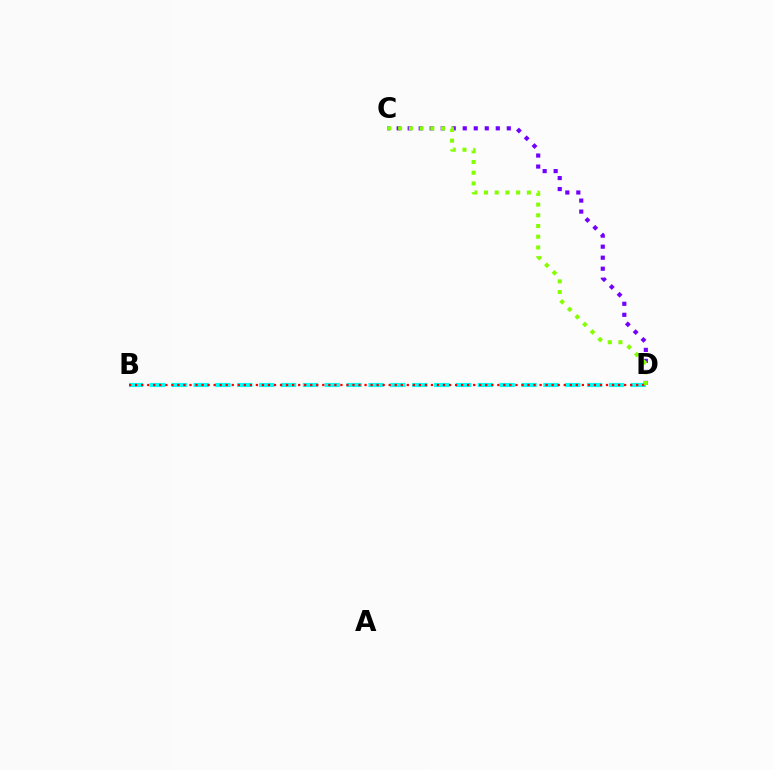{('B', 'D'): [{'color': '#00fff6', 'line_style': 'dashed', 'thickness': 2.97}, {'color': '#ff0000', 'line_style': 'dotted', 'thickness': 1.64}], ('C', 'D'): [{'color': '#7200ff', 'line_style': 'dotted', 'thickness': 2.99}, {'color': '#84ff00', 'line_style': 'dotted', 'thickness': 2.91}]}